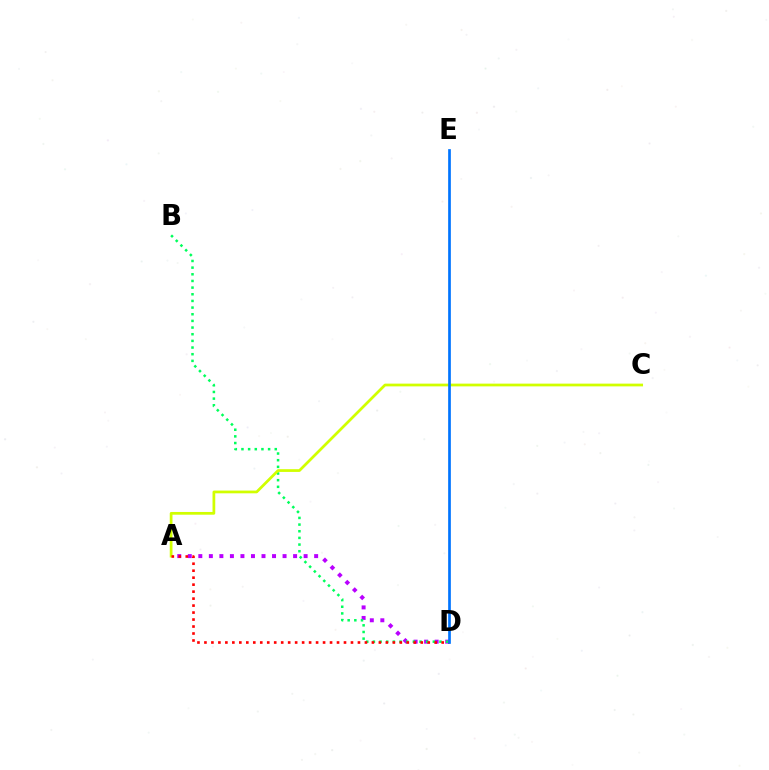{('A', 'D'): [{'color': '#b900ff', 'line_style': 'dotted', 'thickness': 2.86}, {'color': '#ff0000', 'line_style': 'dotted', 'thickness': 1.9}], ('B', 'D'): [{'color': '#00ff5c', 'line_style': 'dotted', 'thickness': 1.81}], ('A', 'C'): [{'color': '#d1ff00', 'line_style': 'solid', 'thickness': 1.97}], ('D', 'E'): [{'color': '#0074ff', 'line_style': 'solid', 'thickness': 1.94}]}